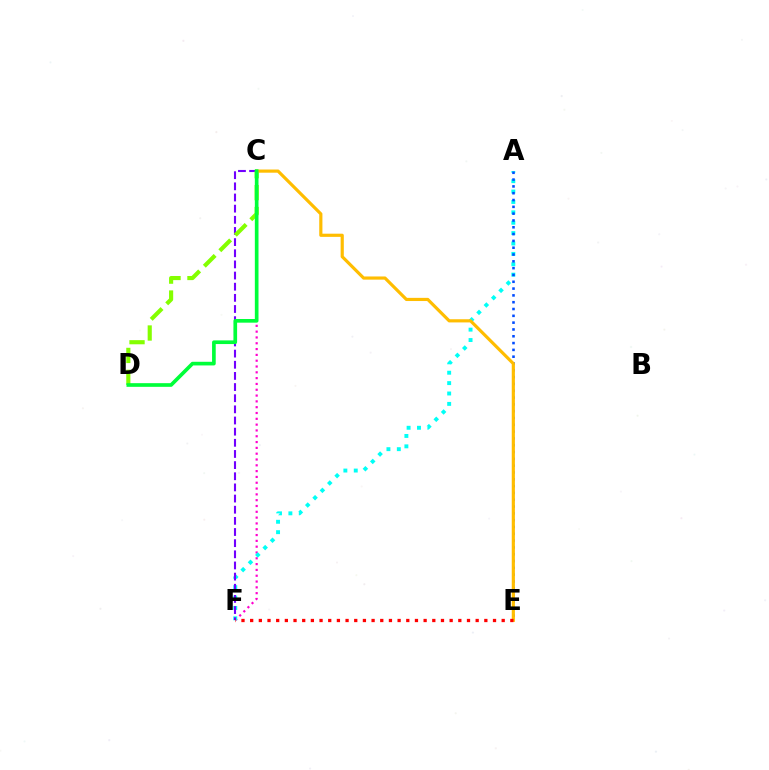{('C', 'F'): [{'color': '#ff00cf', 'line_style': 'dotted', 'thickness': 1.58}, {'color': '#7200ff', 'line_style': 'dashed', 'thickness': 1.51}], ('A', 'F'): [{'color': '#00fff6', 'line_style': 'dotted', 'thickness': 2.82}], ('A', 'E'): [{'color': '#004bff', 'line_style': 'dotted', 'thickness': 1.85}], ('C', 'D'): [{'color': '#84ff00', 'line_style': 'dashed', 'thickness': 2.98}, {'color': '#00ff39', 'line_style': 'solid', 'thickness': 2.64}], ('C', 'E'): [{'color': '#ffbd00', 'line_style': 'solid', 'thickness': 2.28}], ('E', 'F'): [{'color': '#ff0000', 'line_style': 'dotted', 'thickness': 2.36}]}